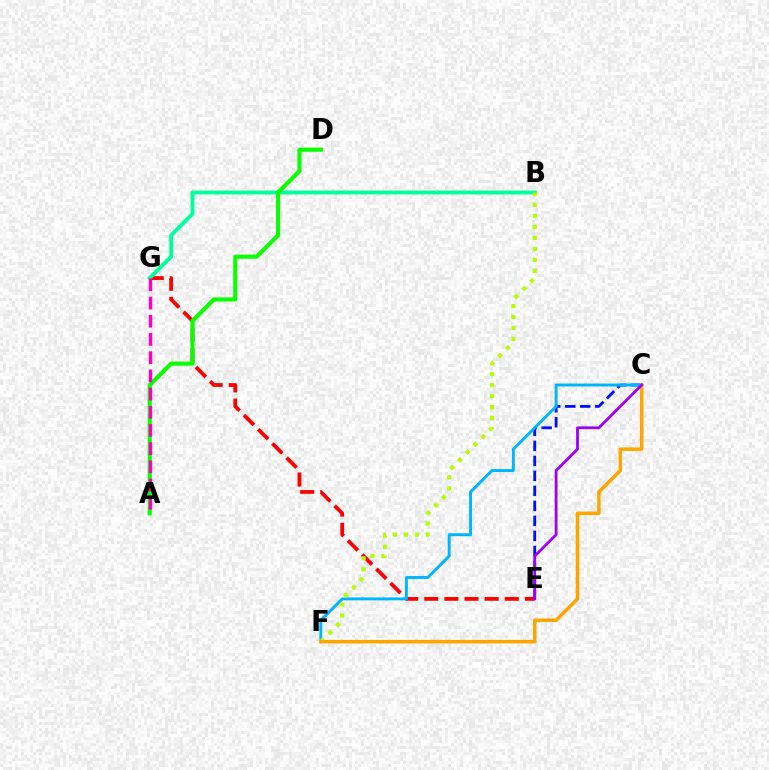{('E', 'G'): [{'color': '#ff0000', 'line_style': 'dashed', 'thickness': 2.73}], ('B', 'G'): [{'color': '#00ff9d', 'line_style': 'solid', 'thickness': 2.77}], ('A', 'D'): [{'color': '#08ff00', 'line_style': 'solid', 'thickness': 2.95}], ('C', 'E'): [{'color': '#0010ff', 'line_style': 'dashed', 'thickness': 2.04}, {'color': '#9b00ff', 'line_style': 'solid', 'thickness': 2.01}], ('A', 'G'): [{'color': '#ff00bd', 'line_style': 'dashed', 'thickness': 2.47}], ('C', 'F'): [{'color': '#00b5ff', 'line_style': 'solid', 'thickness': 2.1}, {'color': '#ffa500', 'line_style': 'solid', 'thickness': 2.51}], ('B', 'F'): [{'color': '#b3ff00', 'line_style': 'dotted', 'thickness': 2.99}]}